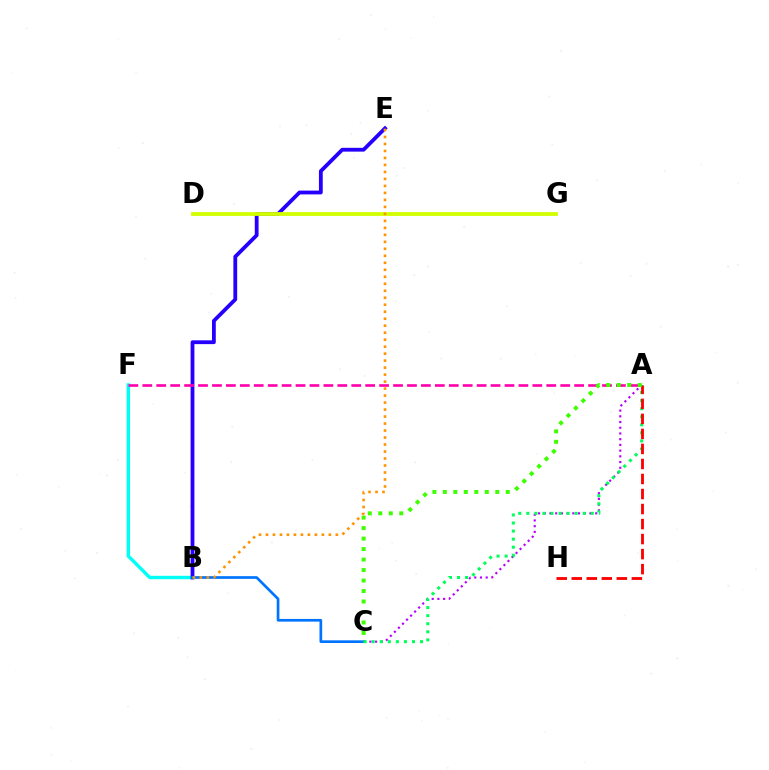{('B', 'F'): [{'color': '#00fff6', 'line_style': 'solid', 'thickness': 2.44}], ('B', 'E'): [{'color': '#2500ff', 'line_style': 'solid', 'thickness': 2.73}, {'color': '#ff9400', 'line_style': 'dotted', 'thickness': 1.9}], ('A', 'F'): [{'color': '#ff00ac', 'line_style': 'dashed', 'thickness': 1.89}], ('A', 'C'): [{'color': '#b900ff', 'line_style': 'dotted', 'thickness': 1.55}, {'color': '#00ff5c', 'line_style': 'dotted', 'thickness': 2.19}, {'color': '#3dff00', 'line_style': 'dotted', 'thickness': 2.85}], ('B', 'C'): [{'color': '#0074ff', 'line_style': 'solid', 'thickness': 1.93}], ('D', 'G'): [{'color': '#d1ff00', 'line_style': 'solid', 'thickness': 2.74}], ('A', 'H'): [{'color': '#ff0000', 'line_style': 'dashed', 'thickness': 2.04}]}